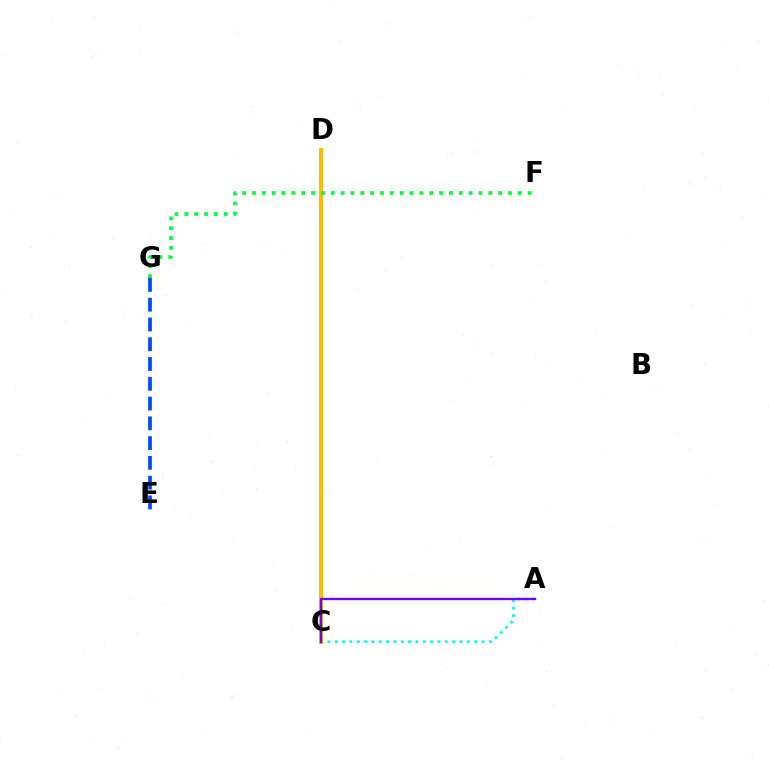{('E', 'G'): [{'color': '#004bff', 'line_style': 'dashed', 'thickness': 2.69}], ('C', 'D'): [{'color': '#ff0000', 'line_style': 'dashed', 'thickness': 2.65}, {'color': '#84ff00', 'line_style': 'solid', 'thickness': 1.91}, {'color': '#ff00cf', 'line_style': 'dashed', 'thickness': 1.97}, {'color': '#ffbd00', 'line_style': 'solid', 'thickness': 2.87}], ('A', 'C'): [{'color': '#00fff6', 'line_style': 'dotted', 'thickness': 1.99}, {'color': '#7200ff', 'line_style': 'solid', 'thickness': 1.68}], ('F', 'G'): [{'color': '#00ff39', 'line_style': 'dotted', 'thickness': 2.68}]}